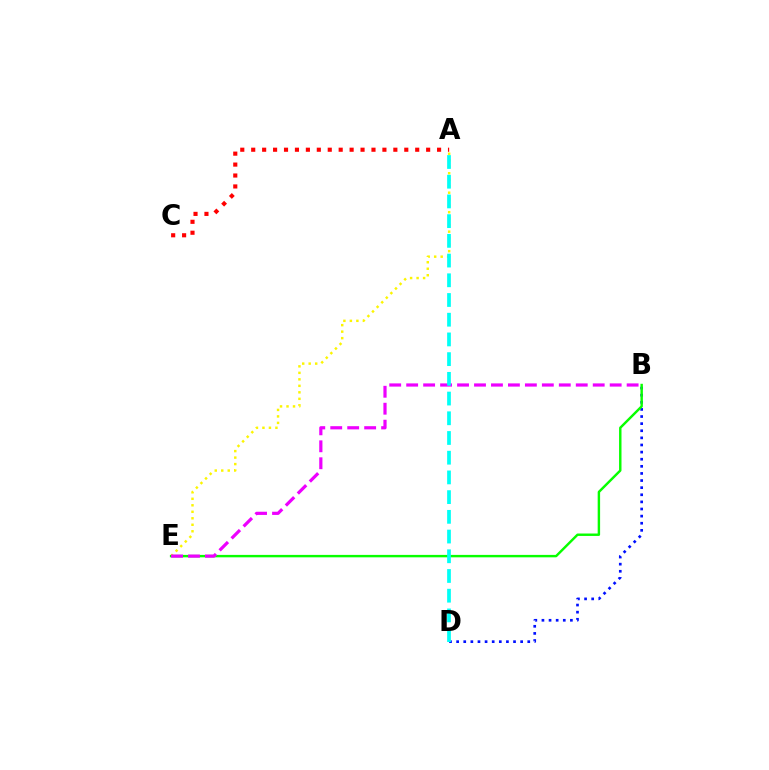{('A', 'E'): [{'color': '#fcf500', 'line_style': 'dotted', 'thickness': 1.76}], ('B', 'D'): [{'color': '#0010ff', 'line_style': 'dotted', 'thickness': 1.93}], ('B', 'E'): [{'color': '#08ff00', 'line_style': 'solid', 'thickness': 1.75}, {'color': '#ee00ff', 'line_style': 'dashed', 'thickness': 2.3}], ('A', 'C'): [{'color': '#ff0000', 'line_style': 'dotted', 'thickness': 2.97}], ('A', 'D'): [{'color': '#00fff6', 'line_style': 'dashed', 'thickness': 2.68}]}